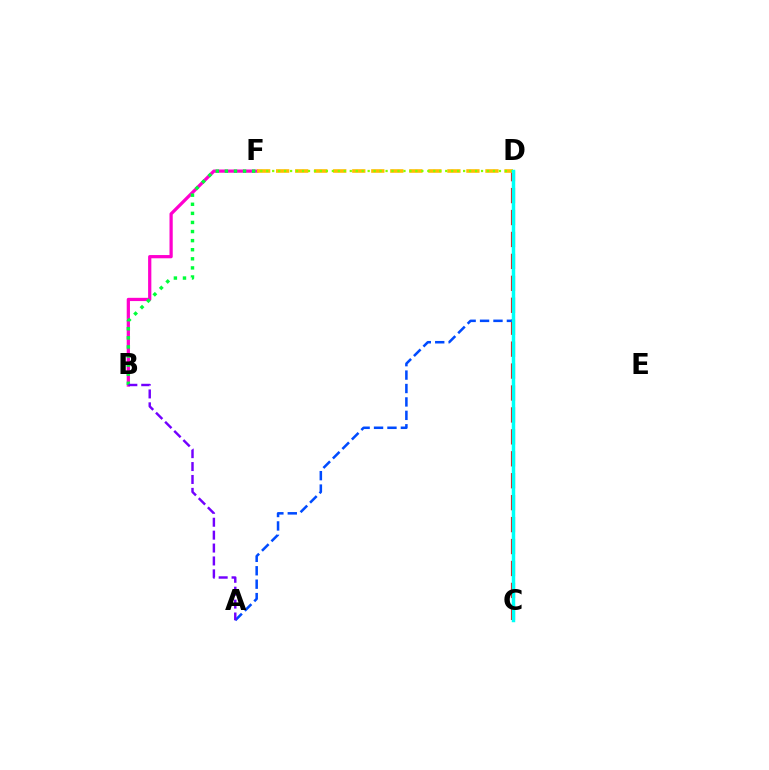{('B', 'F'): [{'color': '#ff00cf', 'line_style': 'solid', 'thickness': 2.33}, {'color': '#00ff39', 'line_style': 'dotted', 'thickness': 2.47}], ('C', 'D'): [{'color': '#ff0000', 'line_style': 'dashed', 'thickness': 2.98}, {'color': '#00fff6', 'line_style': 'solid', 'thickness': 2.49}], ('D', 'F'): [{'color': '#ffbd00', 'line_style': 'dashed', 'thickness': 2.58}, {'color': '#84ff00', 'line_style': 'dotted', 'thickness': 1.62}], ('A', 'D'): [{'color': '#004bff', 'line_style': 'dashed', 'thickness': 1.82}], ('A', 'B'): [{'color': '#7200ff', 'line_style': 'dashed', 'thickness': 1.75}]}